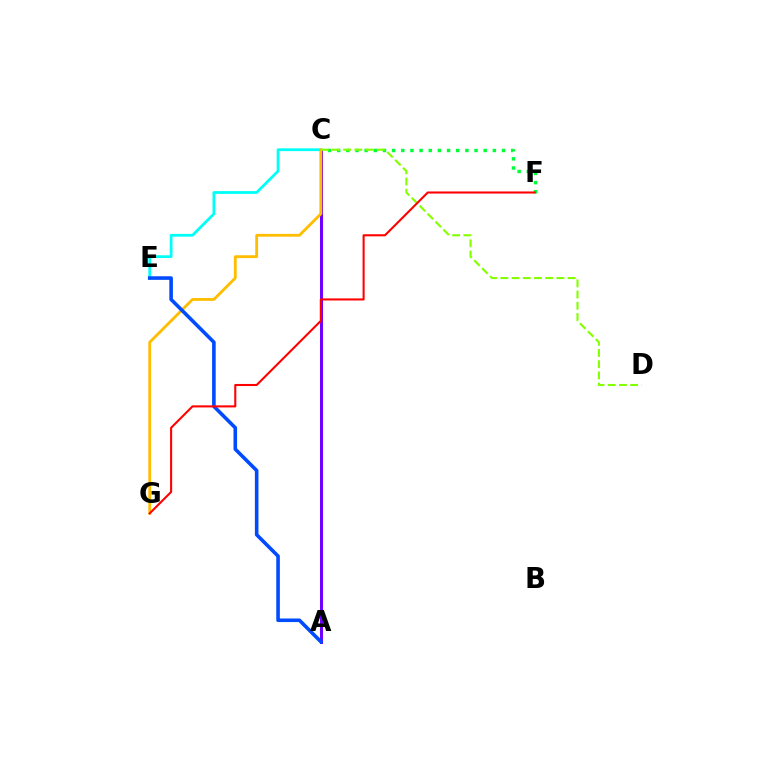{('A', 'C'): [{'color': '#ff00cf', 'line_style': 'dotted', 'thickness': 1.82}, {'color': '#7200ff', 'line_style': 'solid', 'thickness': 2.18}], ('C', 'F'): [{'color': '#00ff39', 'line_style': 'dotted', 'thickness': 2.49}], ('C', 'E'): [{'color': '#00fff6', 'line_style': 'solid', 'thickness': 2.0}], ('C', 'G'): [{'color': '#ffbd00', 'line_style': 'solid', 'thickness': 2.03}], ('A', 'E'): [{'color': '#004bff', 'line_style': 'solid', 'thickness': 2.58}], ('C', 'D'): [{'color': '#84ff00', 'line_style': 'dashed', 'thickness': 1.52}], ('F', 'G'): [{'color': '#ff0000', 'line_style': 'solid', 'thickness': 1.5}]}